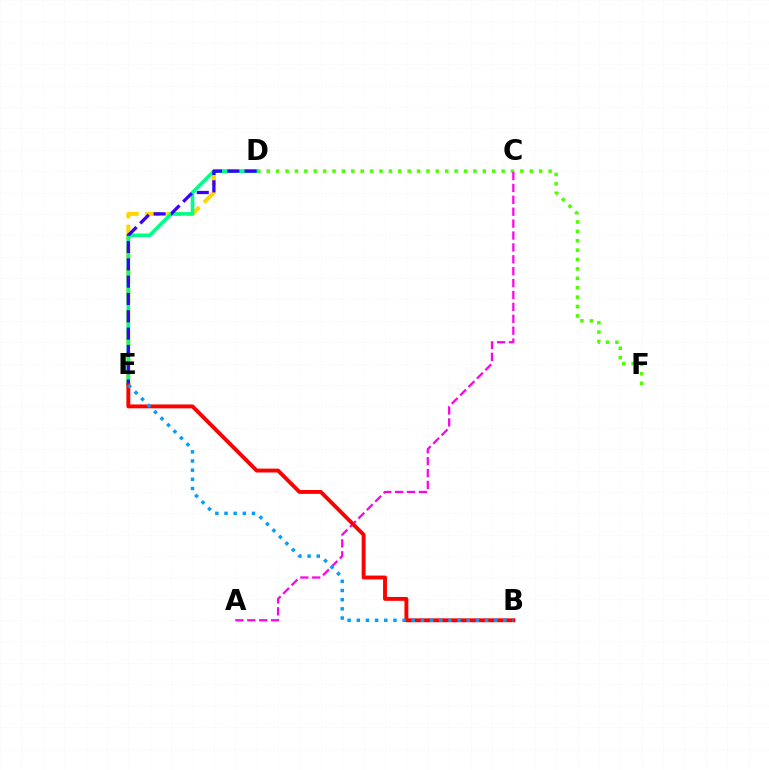{('D', 'F'): [{'color': '#4fff00', 'line_style': 'dotted', 'thickness': 2.55}], ('A', 'C'): [{'color': '#ff00ed', 'line_style': 'dashed', 'thickness': 1.62}], ('D', 'E'): [{'color': '#ffd500', 'line_style': 'dashed', 'thickness': 2.88}, {'color': '#00ff86', 'line_style': 'solid', 'thickness': 2.61}, {'color': '#3700ff', 'line_style': 'dashed', 'thickness': 2.35}], ('B', 'E'): [{'color': '#ff0000', 'line_style': 'solid', 'thickness': 2.79}, {'color': '#009eff', 'line_style': 'dotted', 'thickness': 2.49}]}